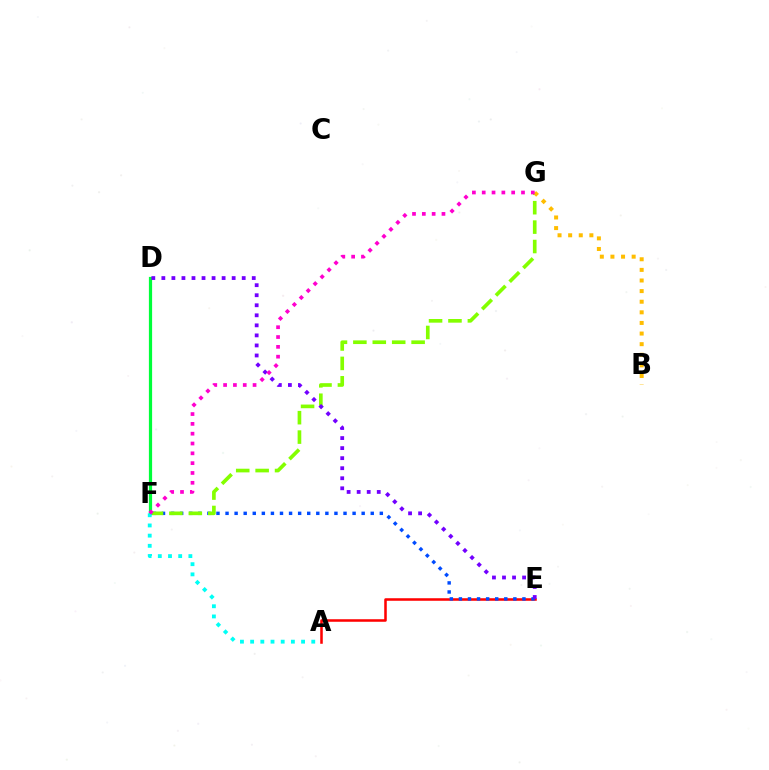{('A', 'E'): [{'color': '#ff0000', 'line_style': 'solid', 'thickness': 1.83}], ('E', 'F'): [{'color': '#004bff', 'line_style': 'dotted', 'thickness': 2.47}], ('F', 'G'): [{'color': '#84ff00', 'line_style': 'dashed', 'thickness': 2.64}, {'color': '#ff00cf', 'line_style': 'dotted', 'thickness': 2.67}], ('B', 'G'): [{'color': '#ffbd00', 'line_style': 'dotted', 'thickness': 2.88}], ('D', 'F'): [{'color': '#00ff39', 'line_style': 'solid', 'thickness': 2.32}], ('D', 'E'): [{'color': '#7200ff', 'line_style': 'dotted', 'thickness': 2.73}], ('A', 'F'): [{'color': '#00fff6', 'line_style': 'dotted', 'thickness': 2.77}]}